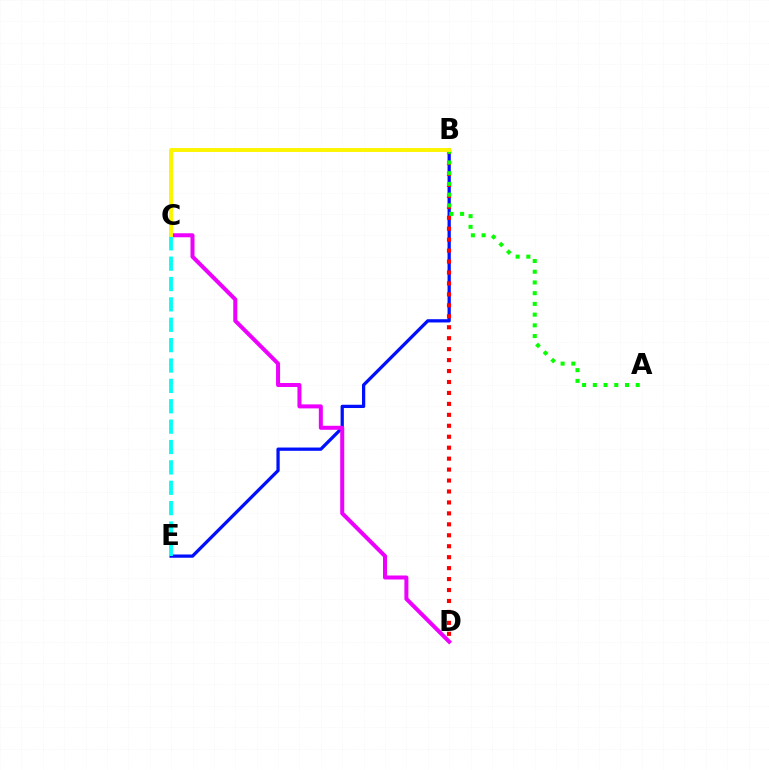{('B', 'E'): [{'color': '#0010ff', 'line_style': 'solid', 'thickness': 2.35}], ('B', 'D'): [{'color': '#ff0000', 'line_style': 'dotted', 'thickness': 2.97}], ('A', 'B'): [{'color': '#08ff00', 'line_style': 'dotted', 'thickness': 2.91}], ('C', 'D'): [{'color': '#ee00ff', 'line_style': 'solid', 'thickness': 2.89}], ('C', 'E'): [{'color': '#00fff6', 'line_style': 'dashed', 'thickness': 2.77}], ('B', 'C'): [{'color': '#fcf500', 'line_style': 'solid', 'thickness': 2.82}]}